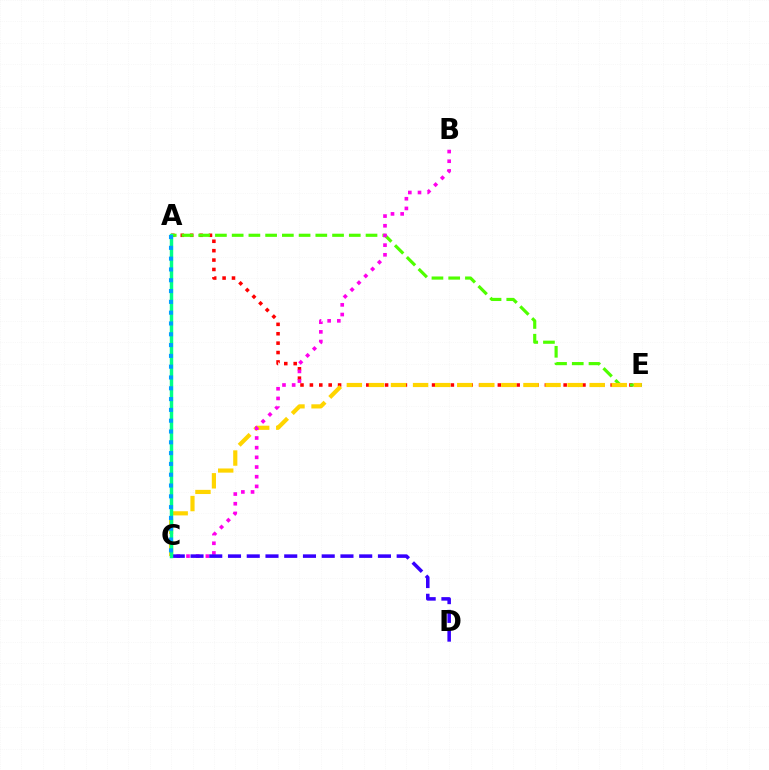{('A', 'E'): [{'color': '#ff0000', 'line_style': 'dotted', 'thickness': 2.55}, {'color': '#4fff00', 'line_style': 'dashed', 'thickness': 2.27}], ('C', 'E'): [{'color': '#ffd500', 'line_style': 'dashed', 'thickness': 3.0}], ('B', 'C'): [{'color': '#ff00ed', 'line_style': 'dotted', 'thickness': 2.63}], ('C', 'D'): [{'color': '#3700ff', 'line_style': 'dashed', 'thickness': 2.55}], ('A', 'C'): [{'color': '#00ff86', 'line_style': 'solid', 'thickness': 2.48}, {'color': '#009eff', 'line_style': 'dotted', 'thickness': 2.94}]}